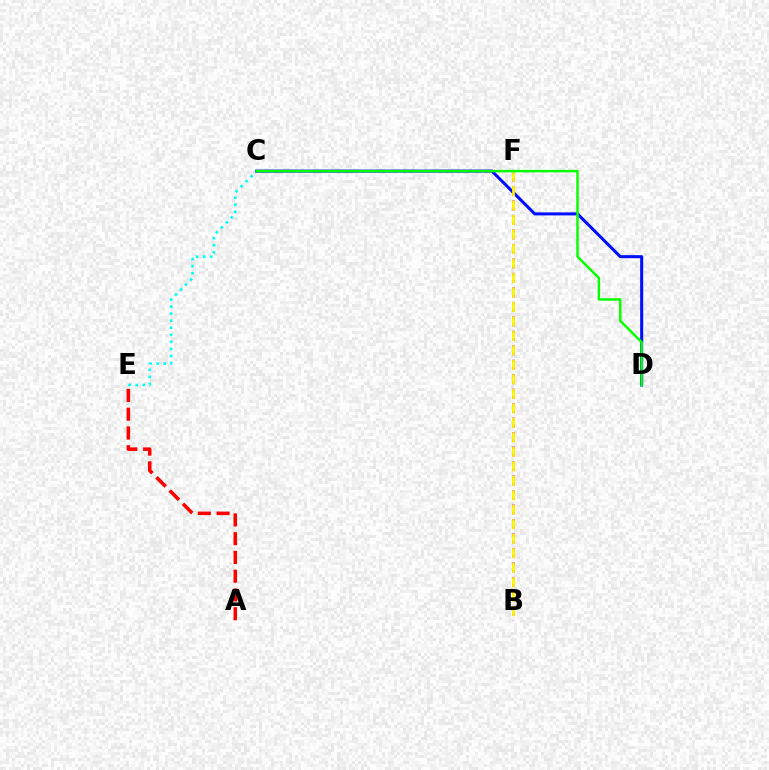{('B', 'F'): [{'color': '#ee00ff', 'line_style': 'dotted', 'thickness': 1.97}, {'color': '#fcf500', 'line_style': 'dashed', 'thickness': 1.97}], ('C', 'E'): [{'color': '#00fff6', 'line_style': 'dotted', 'thickness': 1.92}], ('C', 'D'): [{'color': '#0010ff', 'line_style': 'solid', 'thickness': 2.19}, {'color': '#08ff00', 'line_style': 'solid', 'thickness': 1.78}], ('A', 'E'): [{'color': '#ff0000', 'line_style': 'dashed', 'thickness': 2.55}]}